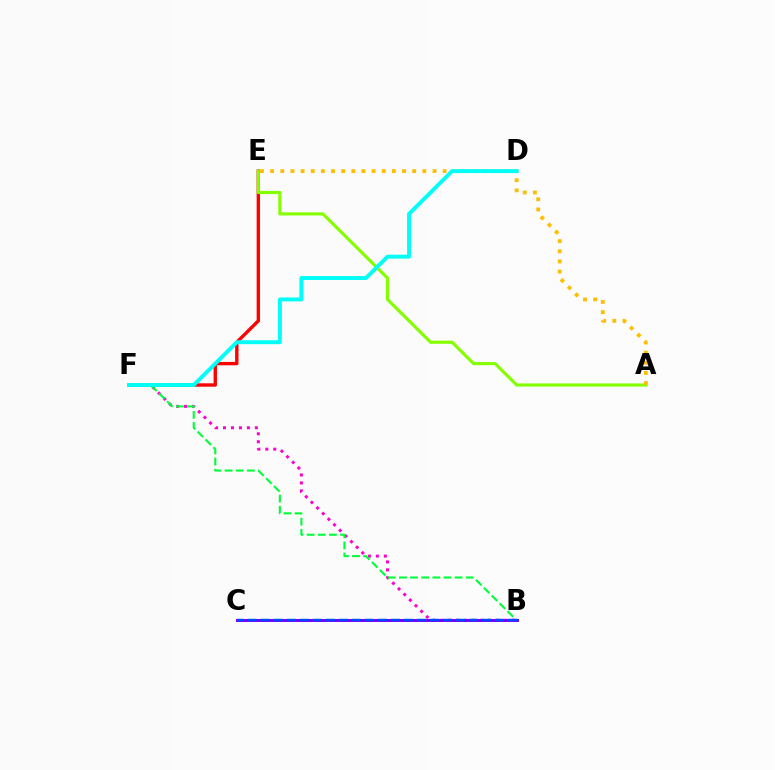{('E', 'F'): [{'color': '#ff0000', 'line_style': 'solid', 'thickness': 2.43}], ('B', 'F'): [{'color': '#ff00cf', 'line_style': 'dotted', 'thickness': 2.16}, {'color': '#00ff39', 'line_style': 'dashed', 'thickness': 1.51}], ('A', 'E'): [{'color': '#84ff00', 'line_style': 'solid', 'thickness': 2.27}, {'color': '#ffbd00', 'line_style': 'dotted', 'thickness': 2.76}], ('B', 'C'): [{'color': '#7200ff', 'line_style': 'solid', 'thickness': 2.12}, {'color': '#004bff', 'line_style': 'dashed', 'thickness': 1.77}], ('D', 'F'): [{'color': '#00fff6', 'line_style': 'solid', 'thickness': 2.83}]}